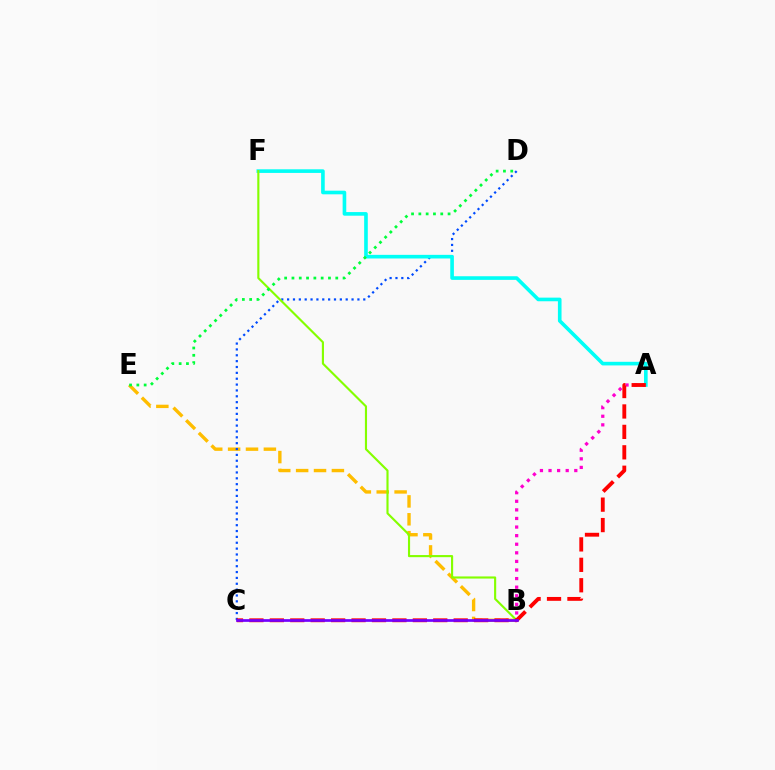{('B', 'E'): [{'color': '#ffbd00', 'line_style': 'dashed', 'thickness': 2.43}], ('A', 'B'): [{'color': '#ff00cf', 'line_style': 'dotted', 'thickness': 2.33}], ('C', 'D'): [{'color': '#004bff', 'line_style': 'dotted', 'thickness': 1.59}], ('A', 'F'): [{'color': '#00fff6', 'line_style': 'solid', 'thickness': 2.61}], ('B', 'F'): [{'color': '#84ff00', 'line_style': 'solid', 'thickness': 1.53}], ('A', 'C'): [{'color': '#ff0000', 'line_style': 'dashed', 'thickness': 2.78}], ('D', 'E'): [{'color': '#00ff39', 'line_style': 'dotted', 'thickness': 1.98}], ('B', 'C'): [{'color': '#7200ff', 'line_style': 'solid', 'thickness': 1.95}]}